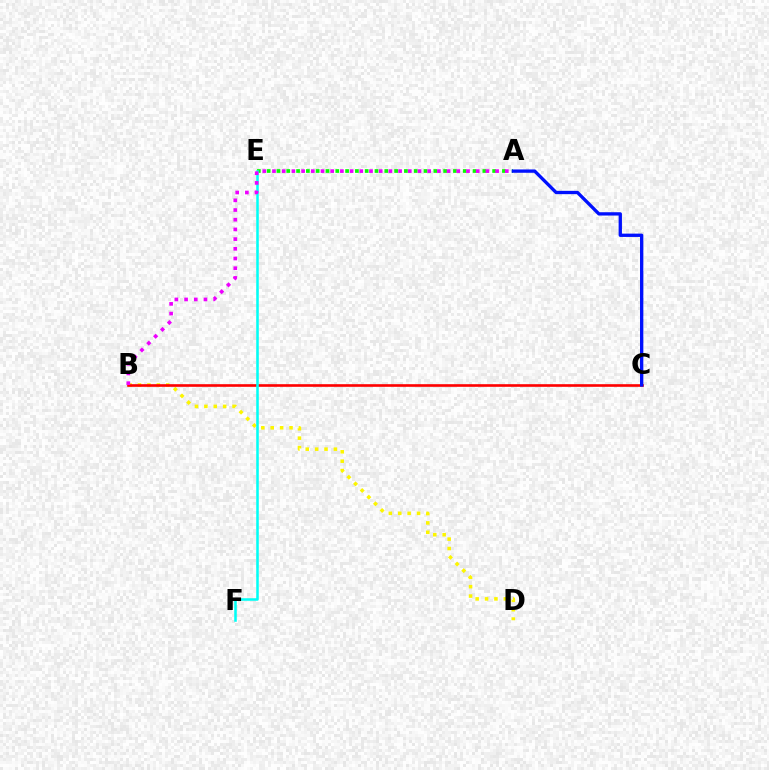{('B', 'D'): [{'color': '#fcf500', 'line_style': 'dotted', 'thickness': 2.55}], ('A', 'E'): [{'color': '#08ff00', 'line_style': 'dotted', 'thickness': 2.66}], ('B', 'C'): [{'color': '#ff0000', 'line_style': 'solid', 'thickness': 1.89}], ('E', 'F'): [{'color': '#00fff6', 'line_style': 'solid', 'thickness': 1.83}], ('A', 'C'): [{'color': '#0010ff', 'line_style': 'solid', 'thickness': 2.39}], ('A', 'B'): [{'color': '#ee00ff', 'line_style': 'dotted', 'thickness': 2.64}]}